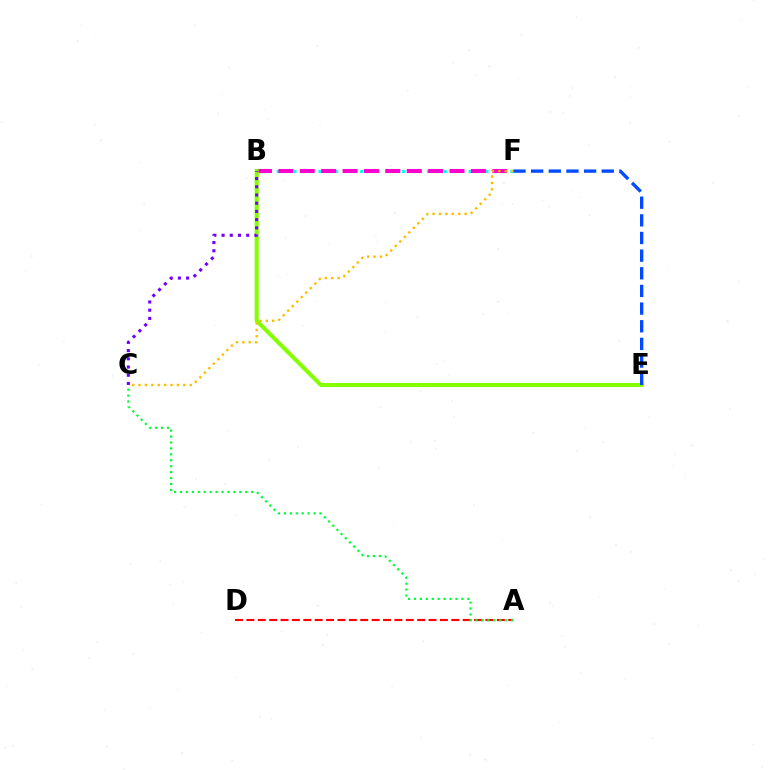{('B', 'F'): [{'color': '#00fff6', 'line_style': 'dotted', 'thickness': 2.27}, {'color': '#ff00cf', 'line_style': 'dashed', 'thickness': 2.91}], ('B', 'E'): [{'color': '#84ff00', 'line_style': 'solid', 'thickness': 2.9}], ('E', 'F'): [{'color': '#004bff', 'line_style': 'dashed', 'thickness': 2.4}], ('C', 'F'): [{'color': '#ffbd00', 'line_style': 'dotted', 'thickness': 1.74}], ('A', 'D'): [{'color': '#ff0000', 'line_style': 'dashed', 'thickness': 1.55}], ('A', 'C'): [{'color': '#00ff39', 'line_style': 'dotted', 'thickness': 1.61}], ('B', 'C'): [{'color': '#7200ff', 'line_style': 'dotted', 'thickness': 2.23}]}